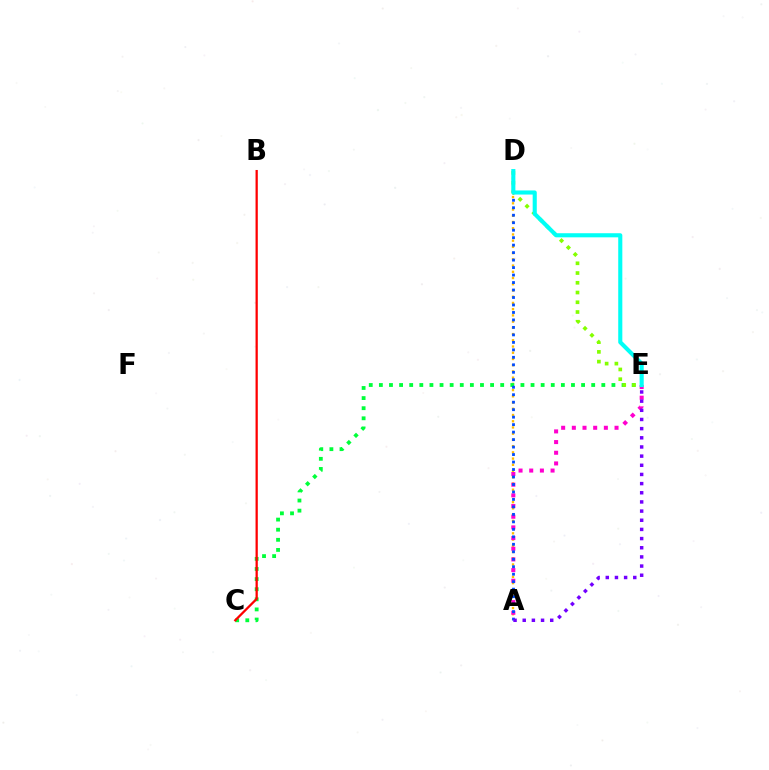{('A', 'D'): [{'color': '#ffbd00', 'line_style': 'dotted', 'thickness': 1.69}, {'color': '#004bff', 'line_style': 'dotted', 'thickness': 2.03}], ('C', 'E'): [{'color': '#00ff39', 'line_style': 'dotted', 'thickness': 2.75}], ('A', 'E'): [{'color': '#ff00cf', 'line_style': 'dotted', 'thickness': 2.9}, {'color': '#7200ff', 'line_style': 'dotted', 'thickness': 2.49}], ('D', 'E'): [{'color': '#84ff00', 'line_style': 'dotted', 'thickness': 2.65}, {'color': '#00fff6', 'line_style': 'solid', 'thickness': 2.95}], ('B', 'C'): [{'color': '#ff0000', 'line_style': 'solid', 'thickness': 1.63}]}